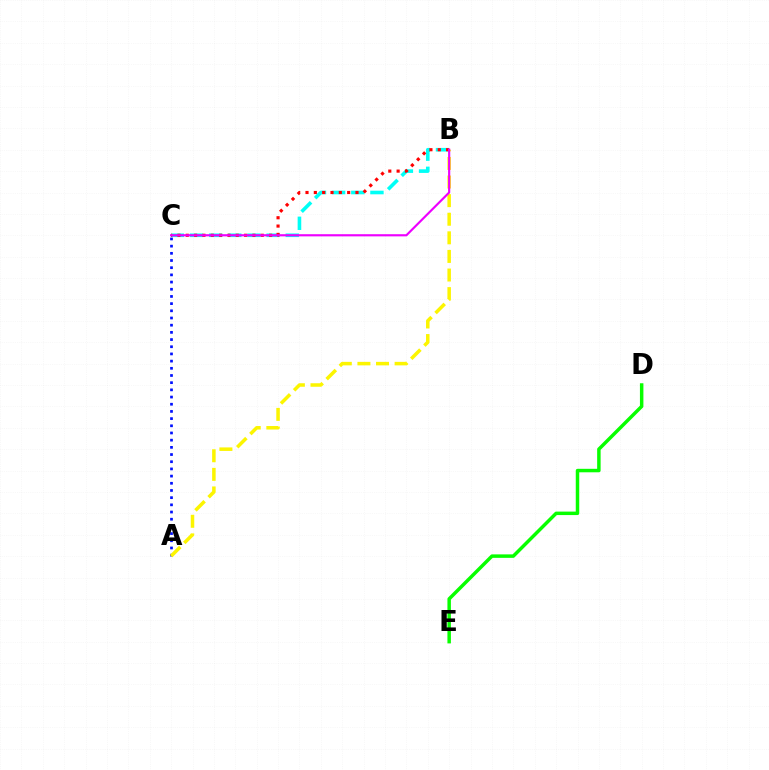{('A', 'C'): [{'color': '#0010ff', 'line_style': 'dotted', 'thickness': 1.95}], ('B', 'C'): [{'color': '#00fff6', 'line_style': 'dashed', 'thickness': 2.6}, {'color': '#ff0000', 'line_style': 'dotted', 'thickness': 2.26}, {'color': '#ee00ff', 'line_style': 'solid', 'thickness': 1.56}], ('A', 'B'): [{'color': '#fcf500', 'line_style': 'dashed', 'thickness': 2.53}], ('D', 'E'): [{'color': '#08ff00', 'line_style': 'solid', 'thickness': 2.5}]}